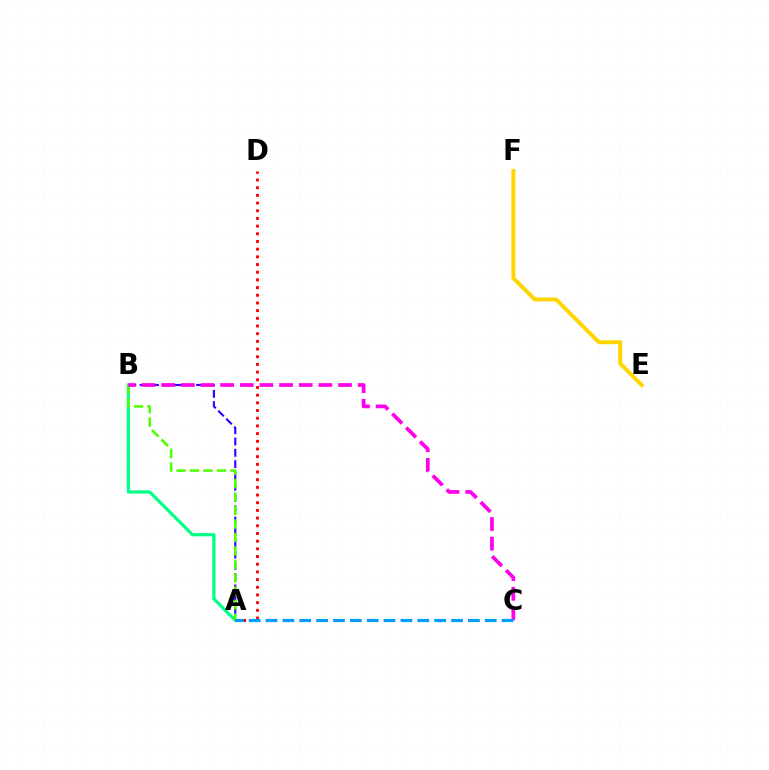{('E', 'F'): [{'color': '#ffd500', 'line_style': 'solid', 'thickness': 2.86}], ('A', 'B'): [{'color': '#3700ff', 'line_style': 'dashed', 'thickness': 1.54}, {'color': '#00ff86', 'line_style': 'solid', 'thickness': 2.31}, {'color': '#4fff00', 'line_style': 'dashed', 'thickness': 1.83}], ('B', 'C'): [{'color': '#ff00ed', 'line_style': 'dashed', 'thickness': 2.67}], ('A', 'D'): [{'color': '#ff0000', 'line_style': 'dotted', 'thickness': 2.09}], ('A', 'C'): [{'color': '#009eff', 'line_style': 'dashed', 'thickness': 2.29}]}